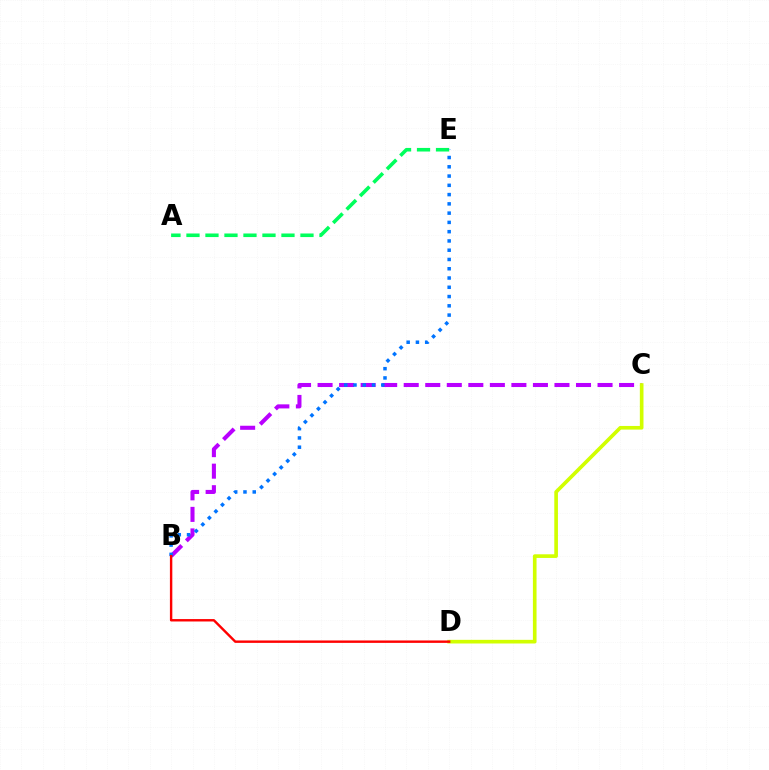{('A', 'E'): [{'color': '#00ff5c', 'line_style': 'dashed', 'thickness': 2.58}], ('B', 'C'): [{'color': '#b900ff', 'line_style': 'dashed', 'thickness': 2.93}], ('C', 'D'): [{'color': '#d1ff00', 'line_style': 'solid', 'thickness': 2.63}], ('B', 'E'): [{'color': '#0074ff', 'line_style': 'dotted', 'thickness': 2.52}], ('B', 'D'): [{'color': '#ff0000', 'line_style': 'solid', 'thickness': 1.73}]}